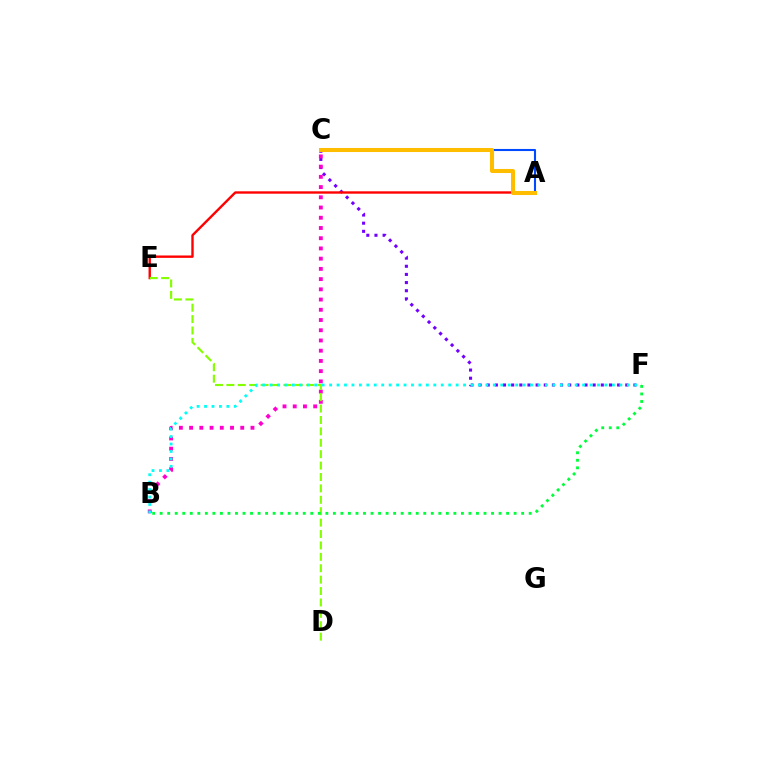{('C', 'F'): [{'color': '#7200ff', 'line_style': 'dotted', 'thickness': 2.21}], ('A', 'C'): [{'color': '#004bff', 'line_style': 'solid', 'thickness': 1.5}, {'color': '#ffbd00', 'line_style': 'solid', 'thickness': 2.91}], ('A', 'E'): [{'color': '#ff0000', 'line_style': 'solid', 'thickness': 1.72}], ('B', 'C'): [{'color': '#ff00cf', 'line_style': 'dotted', 'thickness': 2.78}], ('D', 'E'): [{'color': '#84ff00', 'line_style': 'dashed', 'thickness': 1.55}], ('B', 'F'): [{'color': '#00ff39', 'line_style': 'dotted', 'thickness': 2.05}, {'color': '#00fff6', 'line_style': 'dotted', 'thickness': 2.02}]}